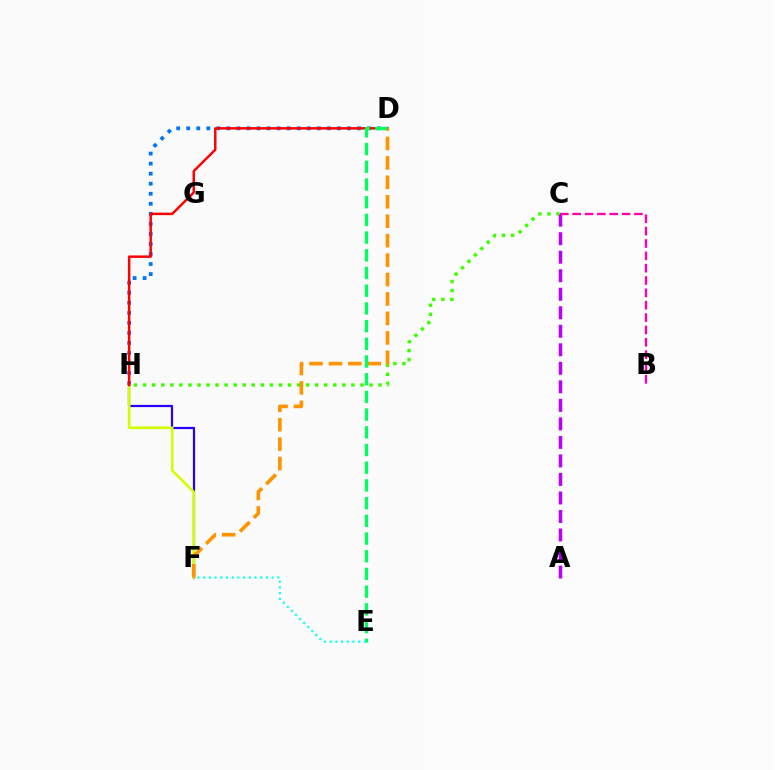{('D', 'H'): [{'color': '#0074ff', 'line_style': 'dotted', 'thickness': 2.73}, {'color': '#ff0000', 'line_style': 'solid', 'thickness': 1.78}], ('F', 'H'): [{'color': '#2500ff', 'line_style': 'solid', 'thickness': 1.59}, {'color': '#d1ff00', 'line_style': 'solid', 'thickness': 1.89}], ('C', 'H'): [{'color': '#3dff00', 'line_style': 'dotted', 'thickness': 2.46}], ('D', 'F'): [{'color': '#ff9400', 'line_style': 'dashed', 'thickness': 2.64}], ('D', 'E'): [{'color': '#00ff5c', 'line_style': 'dashed', 'thickness': 2.4}], ('A', 'C'): [{'color': '#b900ff', 'line_style': 'dashed', 'thickness': 2.52}], ('B', 'C'): [{'color': '#ff00ac', 'line_style': 'dashed', 'thickness': 1.68}], ('E', 'F'): [{'color': '#00fff6', 'line_style': 'dotted', 'thickness': 1.55}]}